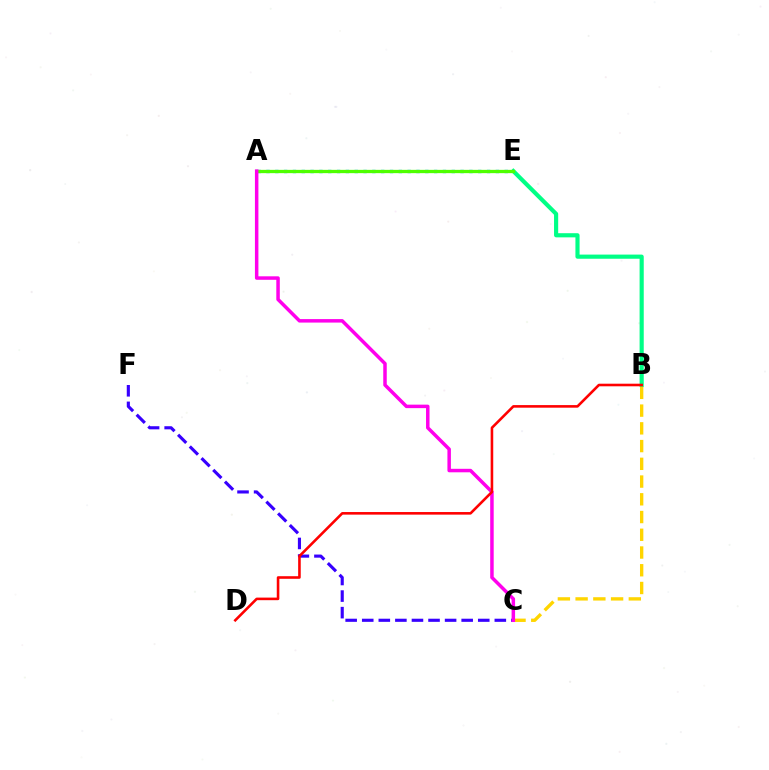{('C', 'F'): [{'color': '#3700ff', 'line_style': 'dashed', 'thickness': 2.25}], ('B', 'E'): [{'color': '#00ff86', 'line_style': 'solid', 'thickness': 2.99}], ('A', 'E'): [{'color': '#009eff', 'line_style': 'dotted', 'thickness': 2.4}, {'color': '#4fff00', 'line_style': 'solid', 'thickness': 2.37}], ('B', 'C'): [{'color': '#ffd500', 'line_style': 'dashed', 'thickness': 2.41}], ('A', 'C'): [{'color': '#ff00ed', 'line_style': 'solid', 'thickness': 2.51}], ('B', 'D'): [{'color': '#ff0000', 'line_style': 'solid', 'thickness': 1.87}]}